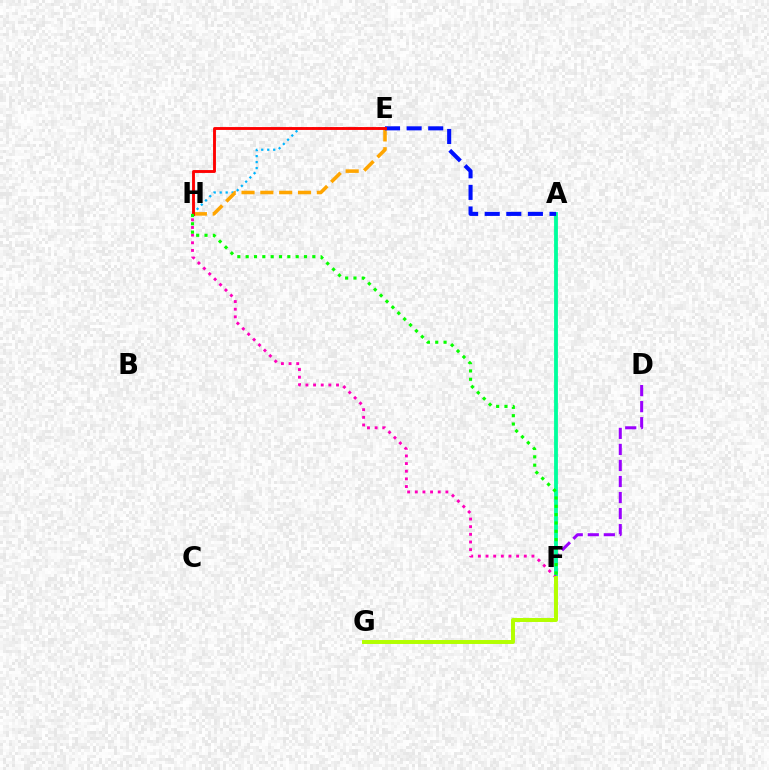{('D', 'F'): [{'color': '#9b00ff', 'line_style': 'dashed', 'thickness': 2.18}], ('E', 'H'): [{'color': '#00b5ff', 'line_style': 'dotted', 'thickness': 1.63}, {'color': '#ffa500', 'line_style': 'dashed', 'thickness': 2.56}, {'color': '#ff0000', 'line_style': 'solid', 'thickness': 2.08}], ('A', 'F'): [{'color': '#00ff9d', 'line_style': 'solid', 'thickness': 2.75}], ('F', 'H'): [{'color': '#ff00bd', 'line_style': 'dotted', 'thickness': 2.08}, {'color': '#08ff00', 'line_style': 'dotted', 'thickness': 2.26}], ('A', 'E'): [{'color': '#0010ff', 'line_style': 'dashed', 'thickness': 2.93}], ('F', 'G'): [{'color': '#b3ff00', 'line_style': 'solid', 'thickness': 2.85}]}